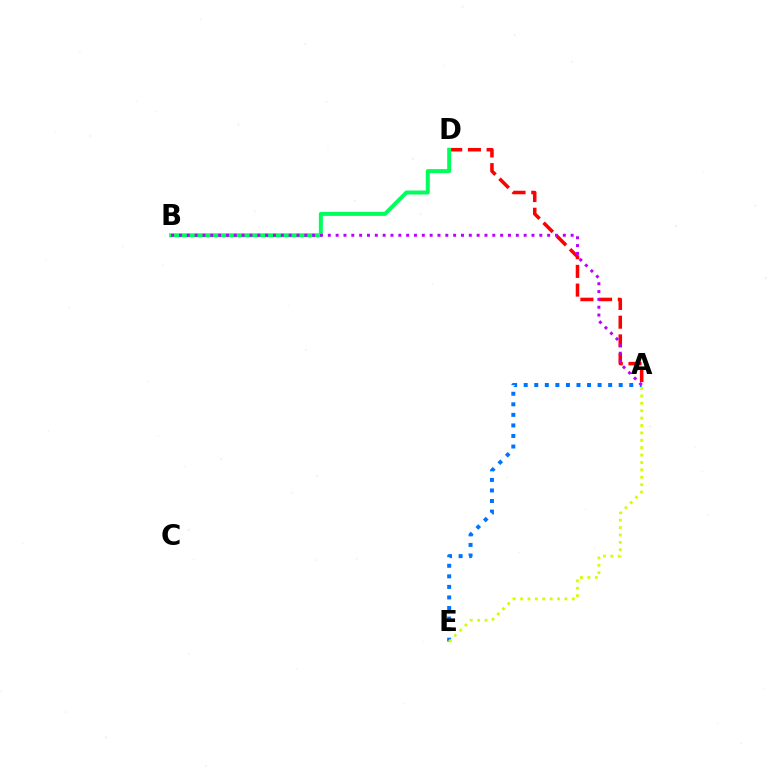{('A', 'D'): [{'color': '#ff0000', 'line_style': 'dashed', 'thickness': 2.54}], ('B', 'D'): [{'color': '#00ff5c', 'line_style': 'solid', 'thickness': 2.87}], ('A', 'E'): [{'color': '#0074ff', 'line_style': 'dotted', 'thickness': 2.87}, {'color': '#d1ff00', 'line_style': 'dotted', 'thickness': 2.01}], ('A', 'B'): [{'color': '#b900ff', 'line_style': 'dotted', 'thickness': 2.13}]}